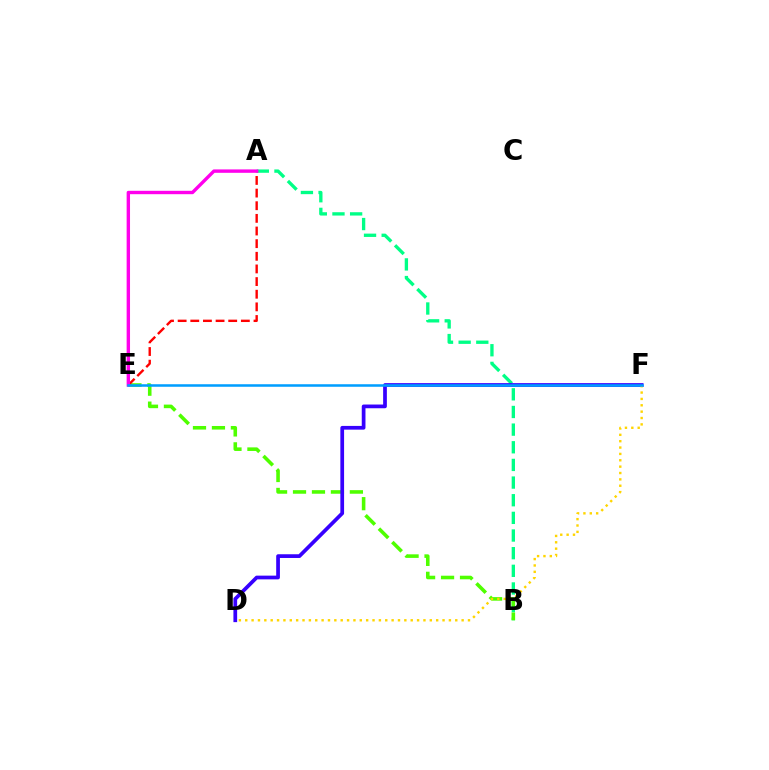{('A', 'B'): [{'color': '#00ff86', 'line_style': 'dashed', 'thickness': 2.4}], ('B', 'E'): [{'color': '#4fff00', 'line_style': 'dashed', 'thickness': 2.58}], ('D', 'F'): [{'color': '#3700ff', 'line_style': 'solid', 'thickness': 2.68}, {'color': '#ffd500', 'line_style': 'dotted', 'thickness': 1.73}], ('A', 'E'): [{'color': '#ff0000', 'line_style': 'dashed', 'thickness': 1.72}, {'color': '#ff00ed', 'line_style': 'solid', 'thickness': 2.44}], ('E', 'F'): [{'color': '#009eff', 'line_style': 'solid', 'thickness': 1.82}]}